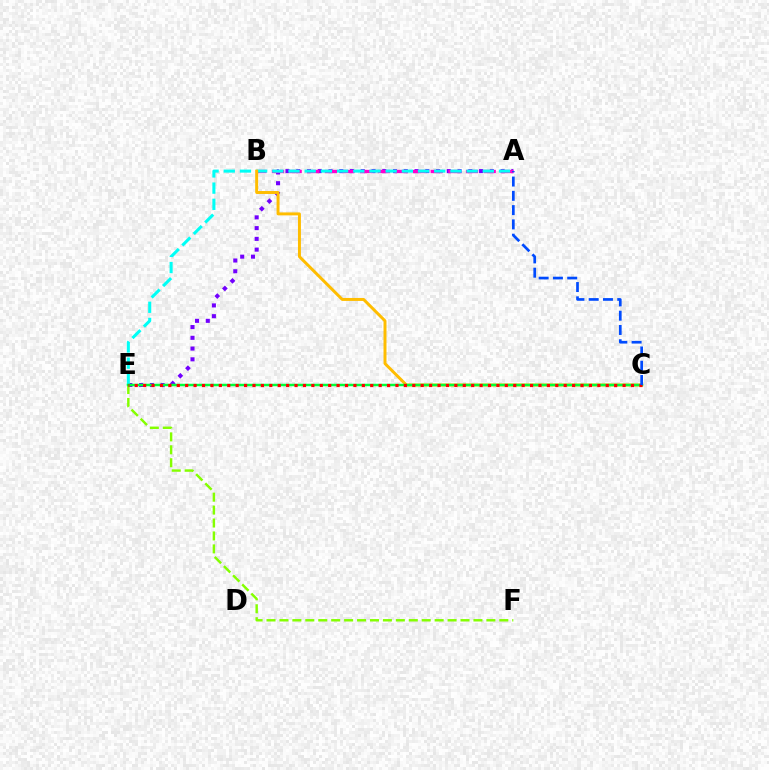{('A', 'E'): [{'color': '#7200ff', 'line_style': 'dotted', 'thickness': 2.92}, {'color': '#00fff6', 'line_style': 'dashed', 'thickness': 2.2}], ('E', 'F'): [{'color': '#84ff00', 'line_style': 'dashed', 'thickness': 1.76}], ('A', 'B'): [{'color': '#ff00cf', 'line_style': 'dashed', 'thickness': 2.4}], ('B', 'C'): [{'color': '#ffbd00', 'line_style': 'solid', 'thickness': 2.13}], ('C', 'E'): [{'color': '#00ff39', 'line_style': 'solid', 'thickness': 1.79}, {'color': '#ff0000', 'line_style': 'dotted', 'thickness': 2.29}], ('A', 'C'): [{'color': '#004bff', 'line_style': 'dashed', 'thickness': 1.94}]}